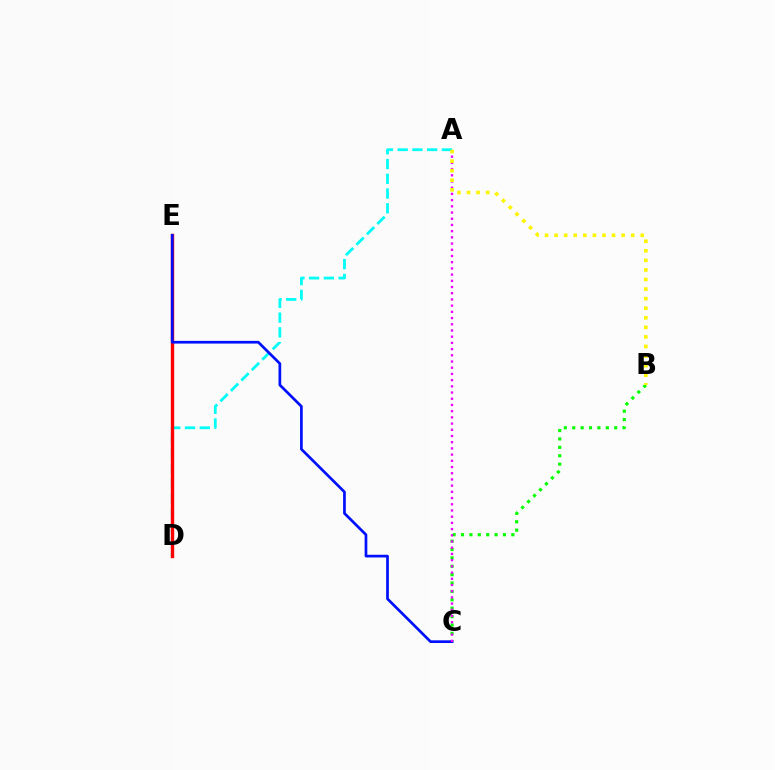{('B', 'C'): [{'color': '#08ff00', 'line_style': 'dotted', 'thickness': 2.28}], ('A', 'D'): [{'color': '#00fff6', 'line_style': 'dashed', 'thickness': 2.0}], ('D', 'E'): [{'color': '#ff0000', 'line_style': 'solid', 'thickness': 2.44}], ('C', 'E'): [{'color': '#0010ff', 'line_style': 'solid', 'thickness': 1.95}], ('A', 'C'): [{'color': '#ee00ff', 'line_style': 'dotted', 'thickness': 1.69}], ('A', 'B'): [{'color': '#fcf500', 'line_style': 'dotted', 'thickness': 2.6}]}